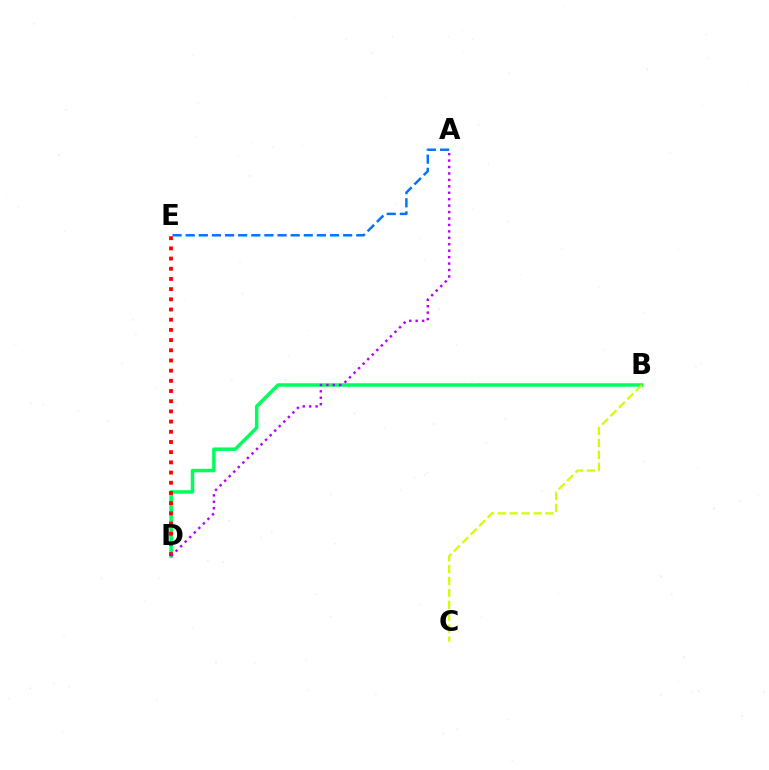{('B', 'D'): [{'color': '#00ff5c', 'line_style': 'solid', 'thickness': 2.52}], ('D', 'E'): [{'color': '#ff0000', 'line_style': 'dotted', 'thickness': 2.77}], ('A', 'D'): [{'color': '#b900ff', 'line_style': 'dotted', 'thickness': 1.75}], ('A', 'E'): [{'color': '#0074ff', 'line_style': 'dashed', 'thickness': 1.78}], ('B', 'C'): [{'color': '#d1ff00', 'line_style': 'dashed', 'thickness': 1.62}]}